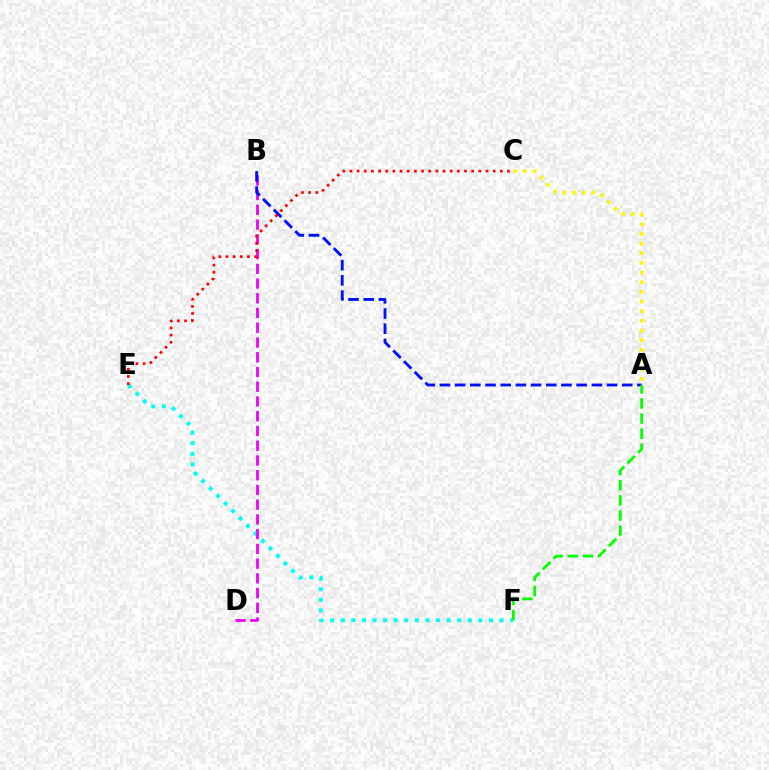{('A', 'C'): [{'color': '#fcf500', 'line_style': 'dotted', 'thickness': 2.63}], ('E', 'F'): [{'color': '#00fff6', 'line_style': 'dotted', 'thickness': 2.88}], ('B', 'D'): [{'color': '#ee00ff', 'line_style': 'dashed', 'thickness': 2.0}], ('A', 'B'): [{'color': '#0010ff', 'line_style': 'dashed', 'thickness': 2.06}], ('A', 'F'): [{'color': '#08ff00', 'line_style': 'dashed', 'thickness': 2.05}], ('C', 'E'): [{'color': '#ff0000', 'line_style': 'dotted', 'thickness': 1.95}]}